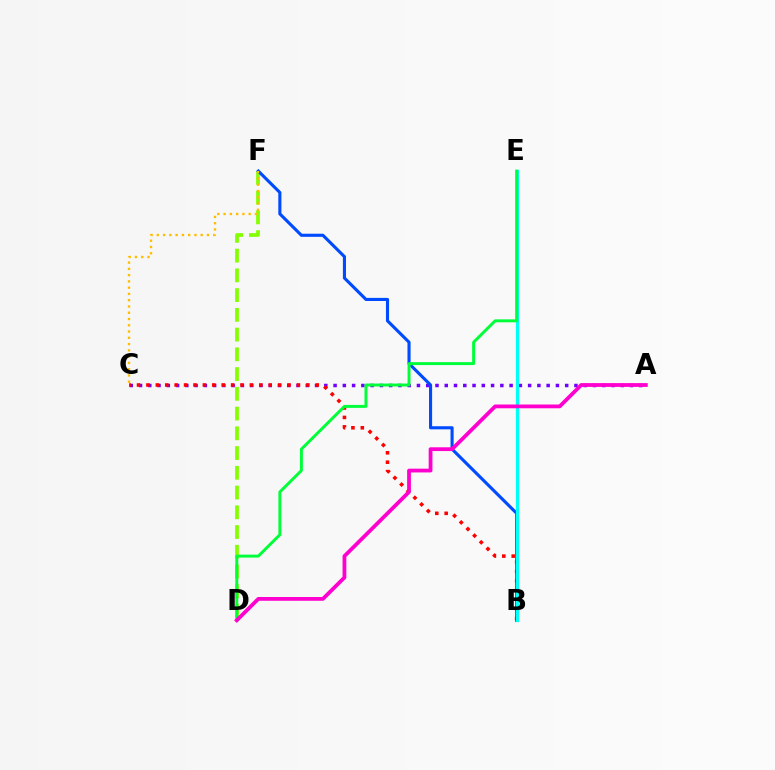{('D', 'F'): [{'color': '#84ff00', 'line_style': 'dashed', 'thickness': 2.68}], ('A', 'C'): [{'color': '#7200ff', 'line_style': 'dotted', 'thickness': 2.52}], ('B', 'C'): [{'color': '#ff0000', 'line_style': 'dotted', 'thickness': 2.56}], ('B', 'F'): [{'color': '#004bff', 'line_style': 'solid', 'thickness': 2.24}], ('B', 'E'): [{'color': '#00fff6', 'line_style': 'solid', 'thickness': 2.37}], ('D', 'E'): [{'color': '#00ff39', 'line_style': 'solid', 'thickness': 2.12}], ('C', 'F'): [{'color': '#ffbd00', 'line_style': 'dotted', 'thickness': 1.7}], ('A', 'D'): [{'color': '#ff00cf', 'line_style': 'solid', 'thickness': 2.72}]}